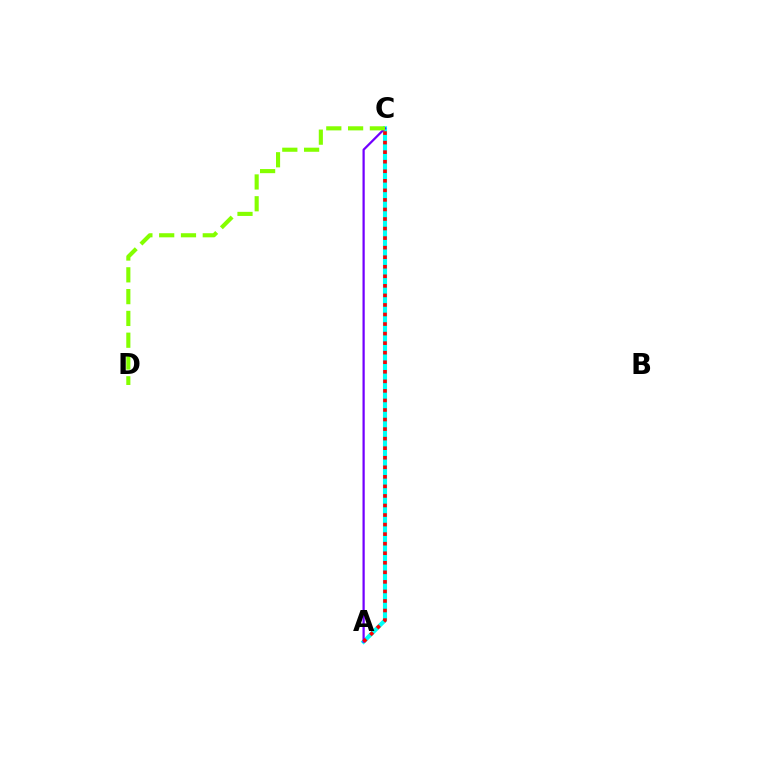{('A', 'C'): [{'color': '#00fff6', 'line_style': 'solid', 'thickness': 2.96}, {'color': '#7200ff', 'line_style': 'solid', 'thickness': 1.61}, {'color': '#ff0000', 'line_style': 'dotted', 'thickness': 2.59}], ('C', 'D'): [{'color': '#84ff00', 'line_style': 'dashed', 'thickness': 2.96}]}